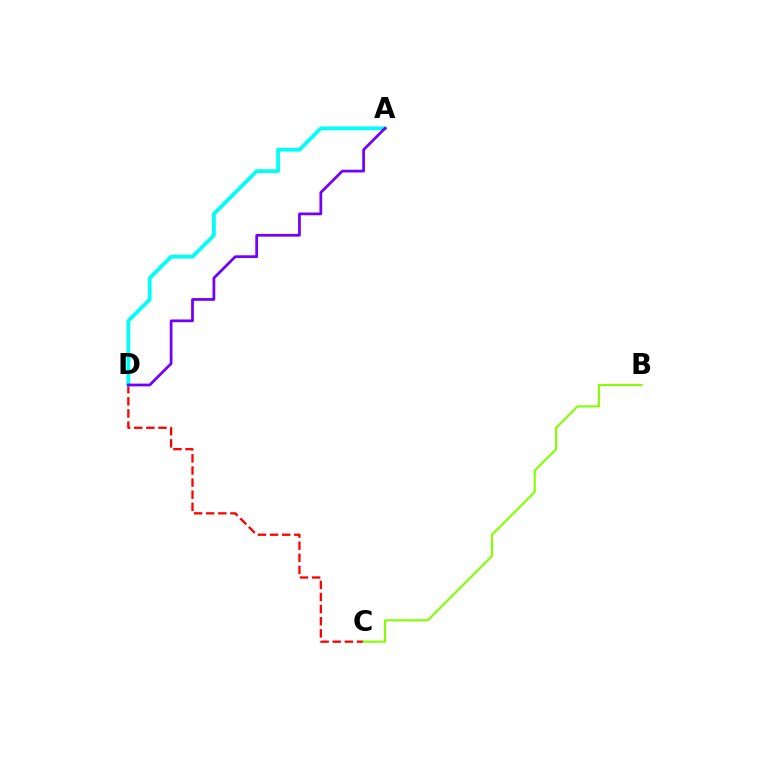{('C', 'D'): [{'color': '#ff0000', 'line_style': 'dashed', 'thickness': 1.65}], ('A', 'D'): [{'color': '#00fff6', 'line_style': 'solid', 'thickness': 2.73}, {'color': '#7200ff', 'line_style': 'solid', 'thickness': 1.97}], ('B', 'C'): [{'color': '#84ff00', 'line_style': 'solid', 'thickness': 1.52}]}